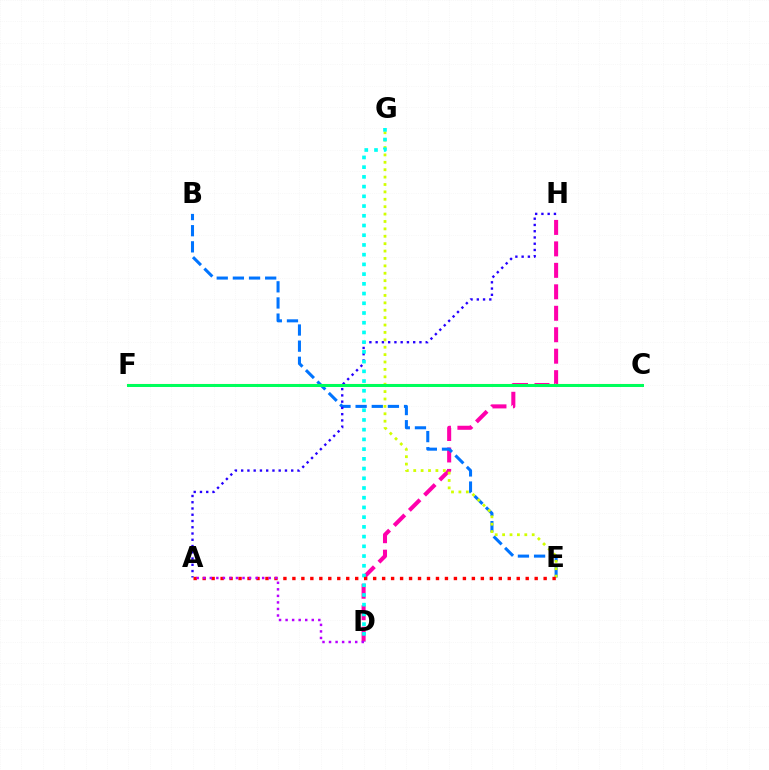{('C', 'F'): [{'color': '#3dff00', 'line_style': 'dotted', 'thickness': 1.99}, {'color': '#ff9400', 'line_style': 'solid', 'thickness': 1.51}, {'color': '#00ff5c', 'line_style': 'solid', 'thickness': 2.16}], ('D', 'H'): [{'color': '#ff00ac', 'line_style': 'dashed', 'thickness': 2.92}], ('B', 'E'): [{'color': '#0074ff', 'line_style': 'dashed', 'thickness': 2.19}], ('A', 'H'): [{'color': '#2500ff', 'line_style': 'dotted', 'thickness': 1.7}], ('E', 'G'): [{'color': '#d1ff00', 'line_style': 'dotted', 'thickness': 2.01}], ('D', 'G'): [{'color': '#00fff6', 'line_style': 'dotted', 'thickness': 2.64}], ('A', 'E'): [{'color': '#ff0000', 'line_style': 'dotted', 'thickness': 2.44}], ('A', 'D'): [{'color': '#b900ff', 'line_style': 'dotted', 'thickness': 1.78}]}